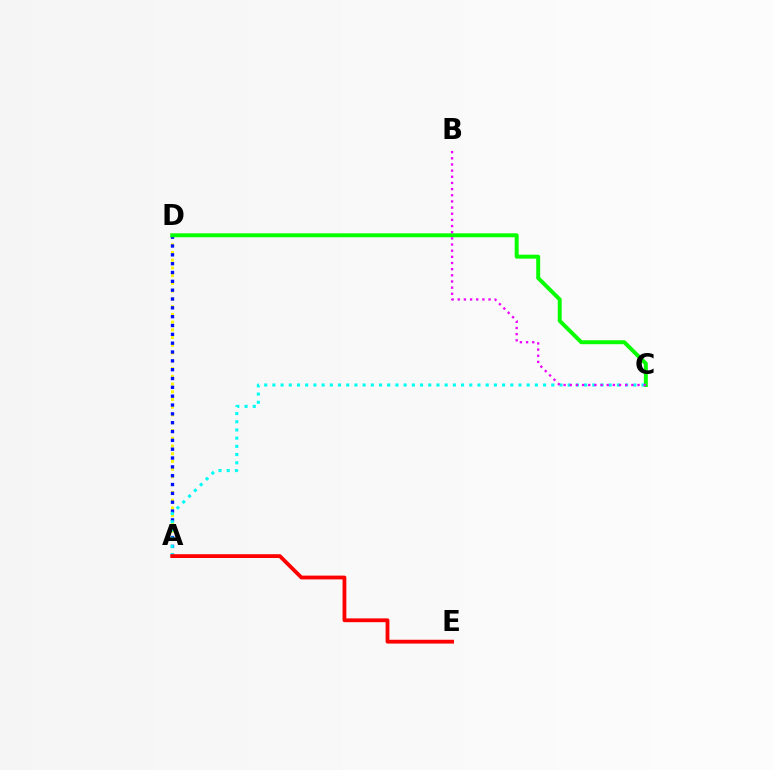{('A', 'D'): [{'color': '#fcf500', 'line_style': 'dotted', 'thickness': 2.1}, {'color': '#0010ff', 'line_style': 'dotted', 'thickness': 2.4}], ('C', 'D'): [{'color': '#08ff00', 'line_style': 'solid', 'thickness': 2.84}], ('A', 'C'): [{'color': '#00fff6', 'line_style': 'dotted', 'thickness': 2.23}], ('A', 'E'): [{'color': '#ff0000', 'line_style': 'solid', 'thickness': 2.74}], ('B', 'C'): [{'color': '#ee00ff', 'line_style': 'dotted', 'thickness': 1.67}]}